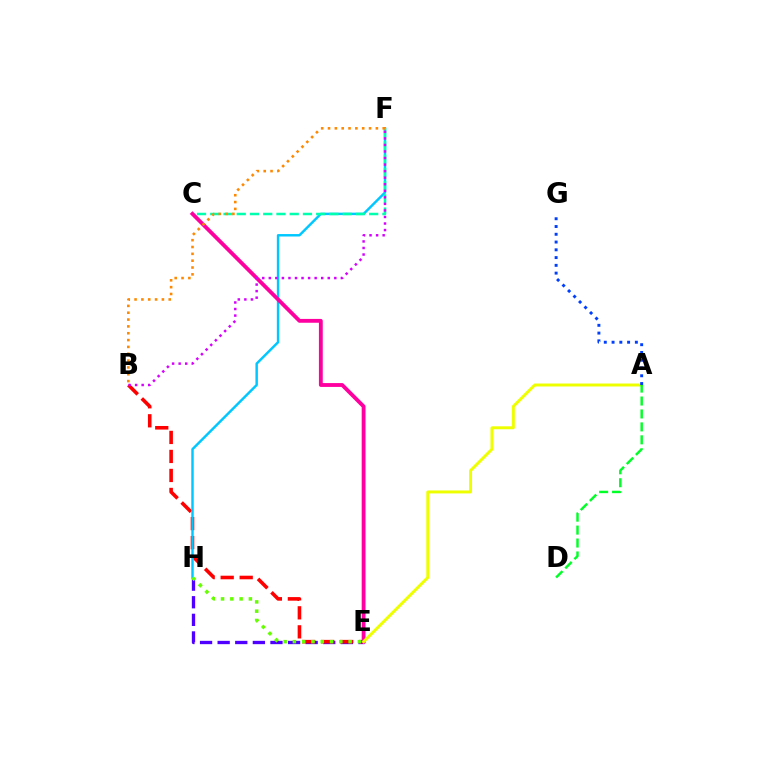{('E', 'H'): [{'color': '#4f00ff', 'line_style': 'dashed', 'thickness': 2.39}, {'color': '#66ff00', 'line_style': 'dotted', 'thickness': 2.52}], ('B', 'E'): [{'color': '#ff0000', 'line_style': 'dashed', 'thickness': 2.58}], ('F', 'H'): [{'color': '#00c7ff', 'line_style': 'solid', 'thickness': 1.76}], ('C', 'E'): [{'color': '#ff00a0', 'line_style': 'solid', 'thickness': 2.77}], ('A', 'E'): [{'color': '#eeff00', 'line_style': 'solid', 'thickness': 2.13}], ('C', 'F'): [{'color': '#00ffaf', 'line_style': 'dashed', 'thickness': 1.8}], ('A', 'D'): [{'color': '#00ff27', 'line_style': 'dashed', 'thickness': 1.76}], ('B', 'F'): [{'color': '#ff8800', 'line_style': 'dotted', 'thickness': 1.86}, {'color': '#d600ff', 'line_style': 'dotted', 'thickness': 1.78}], ('A', 'G'): [{'color': '#003fff', 'line_style': 'dotted', 'thickness': 2.11}]}